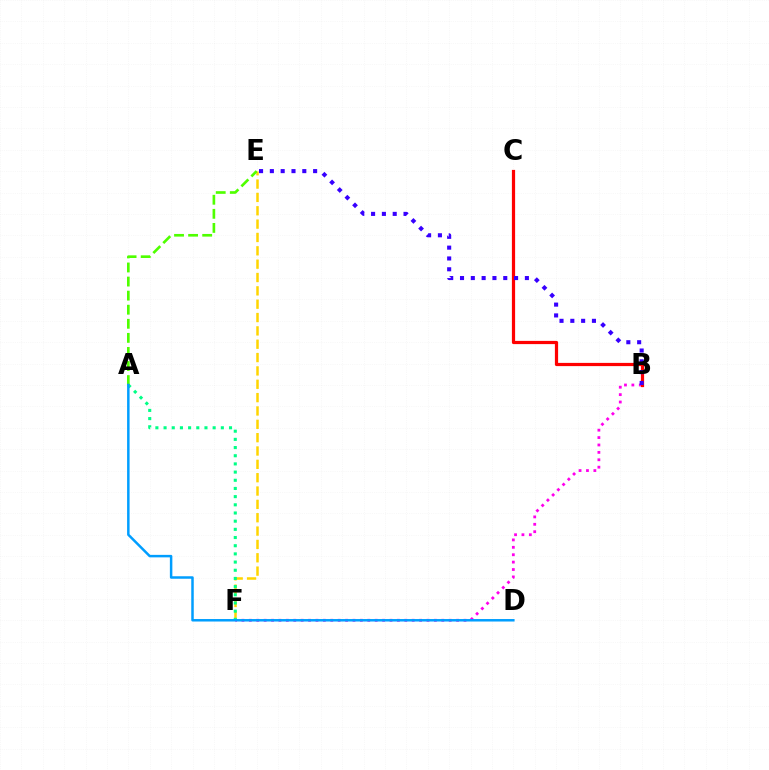{('B', 'F'): [{'color': '#ff00ed', 'line_style': 'dotted', 'thickness': 2.01}], ('E', 'F'): [{'color': '#ffd500', 'line_style': 'dashed', 'thickness': 1.81}], ('B', 'C'): [{'color': '#ff0000', 'line_style': 'solid', 'thickness': 2.32}], ('A', 'F'): [{'color': '#00ff86', 'line_style': 'dotted', 'thickness': 2.22}], ('B', 'E'): [{'color': '#3700ff', 'line_style': 'dotted', 'thickness': 2.94}], ('A', 'E'): [{'color': '#4fff00', 'line_style': 'dashed', 'thickness': 1.91}], ('A', 'D'): [{'color': '#009eff', 'line_style': 'solid', 'thickness': 1.79}]}